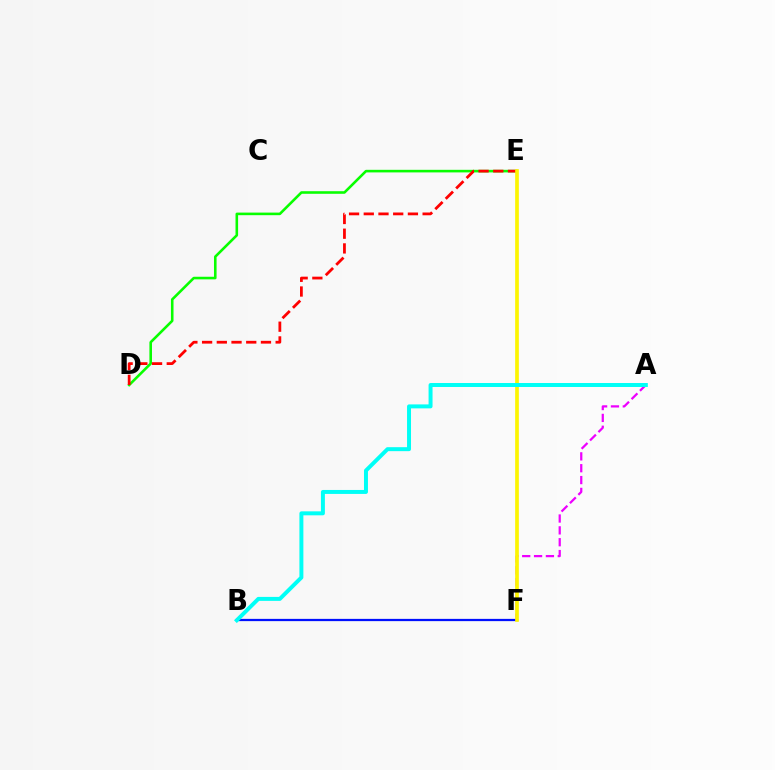{('D', 'E'): [{'color': '#08ff00', 'line_style': 'solid', 'thickness': 1.86}, {'color': '#ff0000', 'line_style': 'dashed', 'thickness': 2.0}], ('B', 'F'): [{'color': '#0010ff', 'line_style': 'solid', 'thickness': 1.62}], ('A', 'F'): [{'color': '#ee00ff', 'line_style': 'dashed', 'thickness': 1.61}], ('E', 'F'): [{'color': '#fcf500', 'line_style': 'solid', 'thickness': 2.65}], ('A', 'B'): [{'color': '#00fff6', 'line_style': 'solid', 'thickness': 2.85}]}